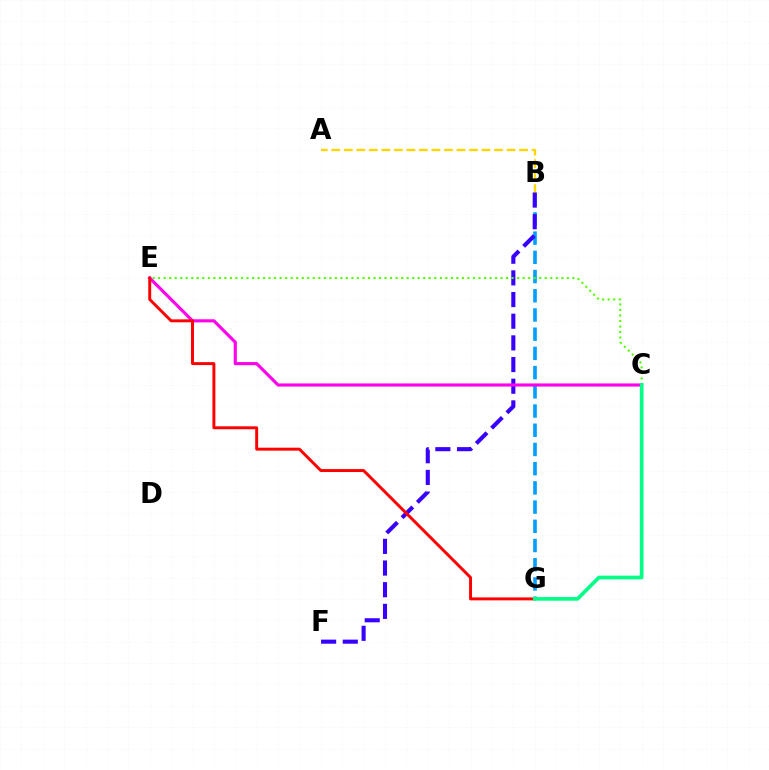{('B', 'G'): [{'color': '#009eff', 'line_style': 'dashed', 'thickness': 2.61}], ('A', 'B'): [{'color': '#ffd500', 'line_style': 'dashed', 'thickness': 1.7}], ('B', 'F'): [{'color': '#3700ff', 'line_style': 'dashed', 'thickness': 2.94}], ('C', 'E'): [{'color': '#ff00ed', 'line_style': 'solid', 'thickness': 2.25}, {'color': '#4fff00', 'line_style': 'dotted', 'thickness': 1.5}], ('E', 'G'): [{'color': '#ff0000', 'line_style': 'solid', 'thickness': 2.12}], ('C', 'G'): [{'color': '#00ff86', 'line_style': 'solid', 'thickness': 2.65}]}